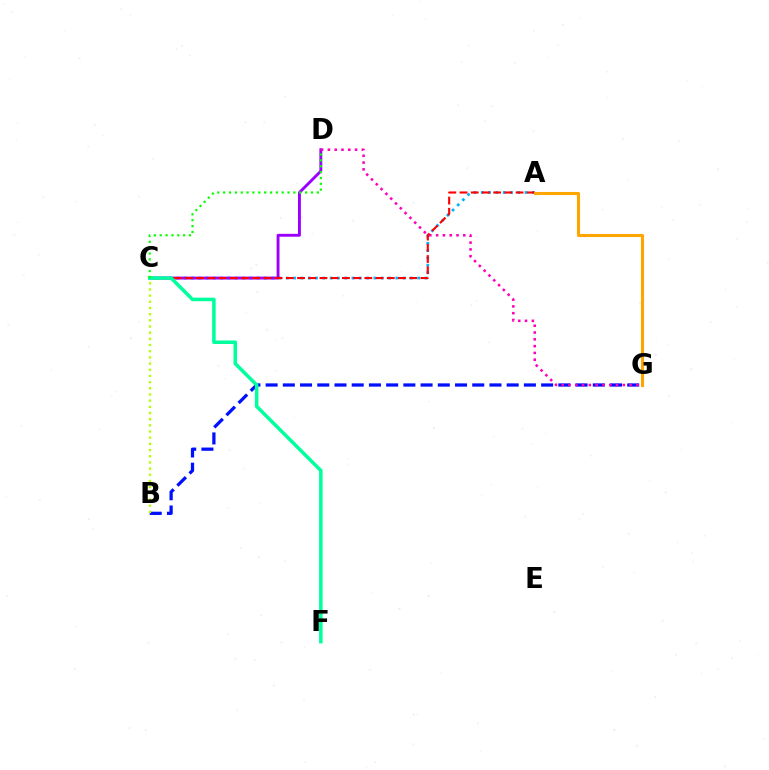{('B', 'G'): [{'color': '#0010ff', 'line_style': 'dashed', 'thickness': 2.34}], ('A', 'C'): [{'color': '#00b5ff', 'line_style': 'dotted', 'thickness': 1.98}, {'color': '#ff0000', 'line_style': 'dashed', 'thickness': 1.52}], ('C', 'D'): [{'color': '#9b00ff', 'line_style': 'solid', 'thickness': 2.08}, {'color': '#08ff00', 'line_style': 'dotted', 'thickness': 1.59}], ('D', 'G'): [{'color': '#ff00bd', 'line_style': 'dotted', 'thickness': 1.85}], ('B', 'C'): [{'color': '#b3ff00', 'line_style': 'dotted', 'thickness': 1.68}], ('C', 'F'): [{'color': '#00ff9d', 'line_style': 'solid', 'thickness': 2.53}], ('A', 'G'): [{'color': '#ffa500', 'line_style': 'solid', 'thickness': 2.2}]}